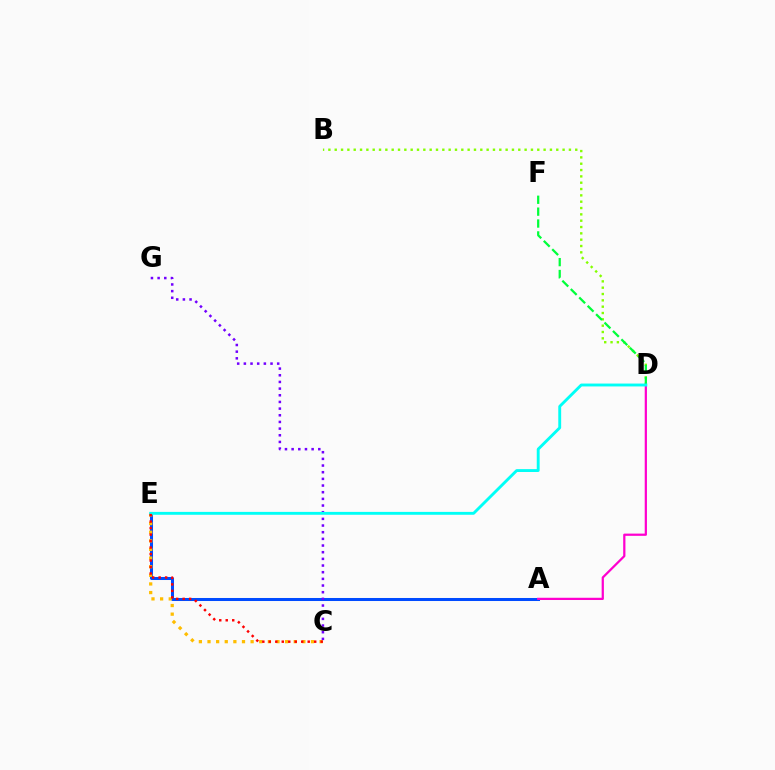{('B', 'D'): [{'color': '#84ff00', 'line_style': 'dotted', 'thickness': 1.72}], ('A', 'E'): [{'color': '#004bff', 'line_style': 'solid', 'thickness': 2.18}], ('D', 'F'): [{'color': '#00ff39', 'line_style': 'dashed', 'thickness': 1.62}], ('A', 'D'): [{'color': '#ff00cf', 'line_style': 'solid', 'thickness': 1.61}], ('C', 'E'): [{'color': '#ffbd00', 'line_style': 'dotted', 'thickness': 2.34}, {'color': '#ff0000', 'line_style': 'dotted', 'thickness': 1.76}], ('C', 'G'): [{'color': '#7200ff', 'line_style': 'dotted', 'thickness': 1.81}], ('D', 'E'): [{'color': '#00fff6', 'line_style': 'solid', 'thickness': 2.07}]}